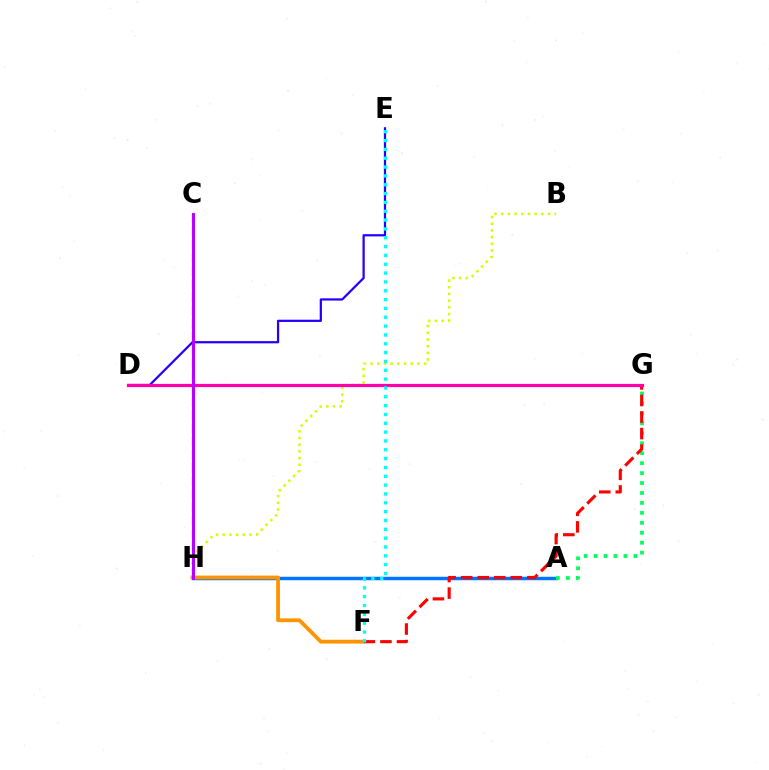{('C', 'H'): [{'color': '#3dff00', 'line_style': 'dashed', 'thickness': 1.78}, {'color': '#b900ff', 'line_style': 'solid', 'thickness': 2.15}], ('D', 'E'): [{'color': '#2500ff', 'line_style': 'solid', 'thickness': 1.61}], ('B', 'H'): [{'color': '#d1ff00', 'line_style': 'dotted', 'thickness': 1.82}], ('A', 'H'): [{'color': '#0074ff', 'line_style': 'solid', 'thickness': 2.49}], ('F', 'H'): [{'color': '#ff9400', 'line_style': 'solid', 'thickness': 2.73}], ('A', 'G'): [{'color': '#00ff5c', 'line_style': 'dotted', 'thickness': 2.7}], ('F', 'G'): [{'color': '#ff0000', 'line_style': 'dashed', 'thickness': 2.25}], ('D', 'G'): [{'color': '#ff00ac', 'line_style': 'solid', 'thickness': 2.31}], ('E', 'F'): [{'color': '#00fff6', 'line_style': 'dotted', 'thickness': 2.4}]}